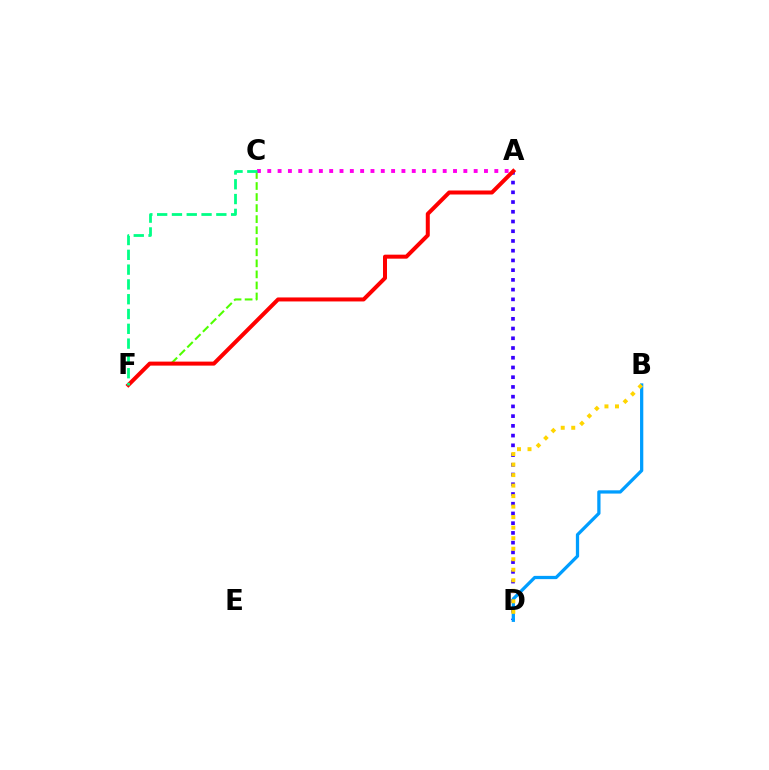{('A', 'D'): [{'color': '#3700ff', 'line_style': 'dotted', 'thickness': 2.64}], ('B', 'D'): [{'color': '#009eff', 'line_style': 'solid', 'thickness': 2.35}, {'color': '#ffd500', 'line_style': 'dotted', 'thickness': 2.86}], ('C', 'F'): [{'color': '#4fff00', 'line_style': 'dashed', 'thickness': 1.5}, {'color': '#00ff86', 'line_style': 'dashed', 'thickness': 2.01}], ('A', 'C'): [{'color': '#ff00ed', 'line_style': 'dotted', 'thickness': 2.8}], ('A', 'F'): [{'color': '#ff0000', 'line_style': 'solid', 'thickness': 2.88}]}